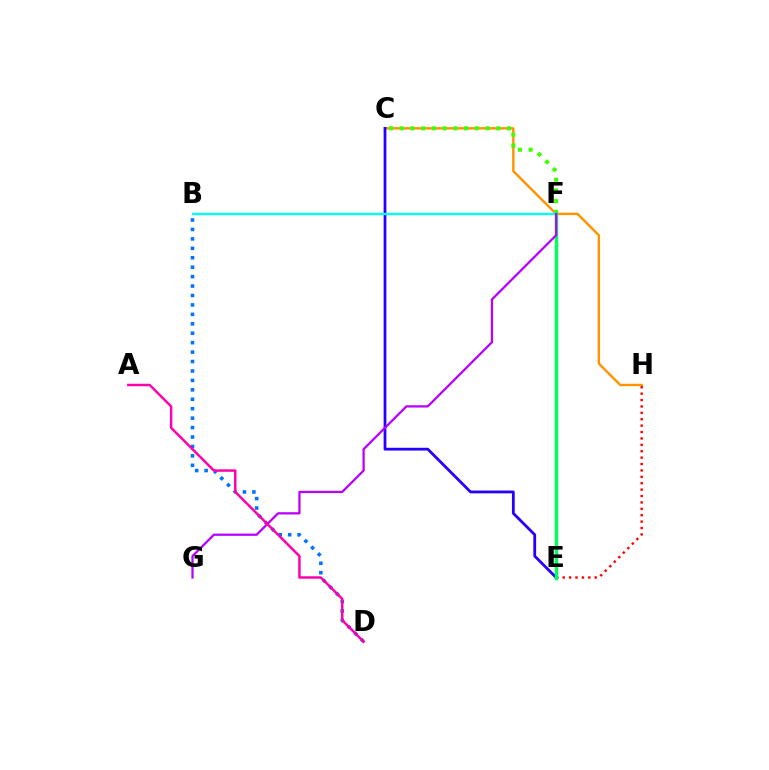{('C', 'H'): [{'color': '#ff9400', 'line_style': 'solid', 'thickness': 1.74}], ('E', 'H'): [{'color': '#ff0000', 'line_style': 'dotted', 'thickness': 1.74}], ('B', 'D'): [{'color': '#0074ff', 'line_style': 'dotted', 'thickness': 2.56}], ('C', 'F'): [{'color': '#3dff00', 'line_style': 'dotted', 'thickness': 2.92}], ('E', 'F'): [{'color': '#d1ff00', 'line_style': 'dashed', 'thickness': 1.98}, {'color': '#00ff5c', 'line_style': 'solid', 'thickness': 2.49}], ('C', 'E'): [{'color': '#2500ff', 'line_style': 'solid', 'thickness': 2.0}], ('B', 'F'): [{'color': '#00fff6', 'line_style': 'solid', 'thickness': 1.67}], ('F', 'G'): [{'color': '#b900ff', 'line_style': 'solid', 'thickness': 1.63}], ('A', 'D'): [{'color': '#ff00ac', 'line_style': 'solid', 'thickness': 1.78}]}